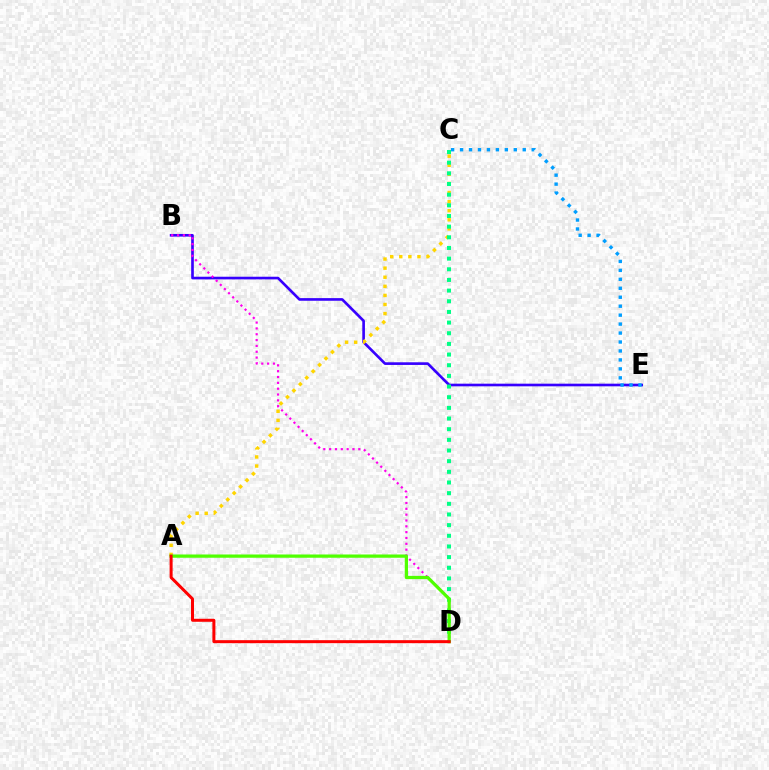{('B', 'E'): [{'color': '#3700ff', 'line_style': 'solid', 'thickness': 1.91}], ('C', 'E'): [{'color': '#009eff', 'line_style': 'dotted', 'thickness': 2.43}], ('A', 'C'): [{'color': '#ffd500', 'line_style': 'dotted', 'thickness': 2.47}], ('B', 'D'): [{'color': '#ff00ed', 'line_style': 'dotted', 'thickness': 1.58}], ('C', 'D'): [{'color': '#00ff86', 'line_style': 'dotted', 'thickness': 2.9}], ('A', 'D'): [{'color': '#4fff00', 'line_style': 'solid', 'thickness': 2.34}, {'color': '#ff0000', 'line_style': 'solid', 'thickness': 2.16}]}